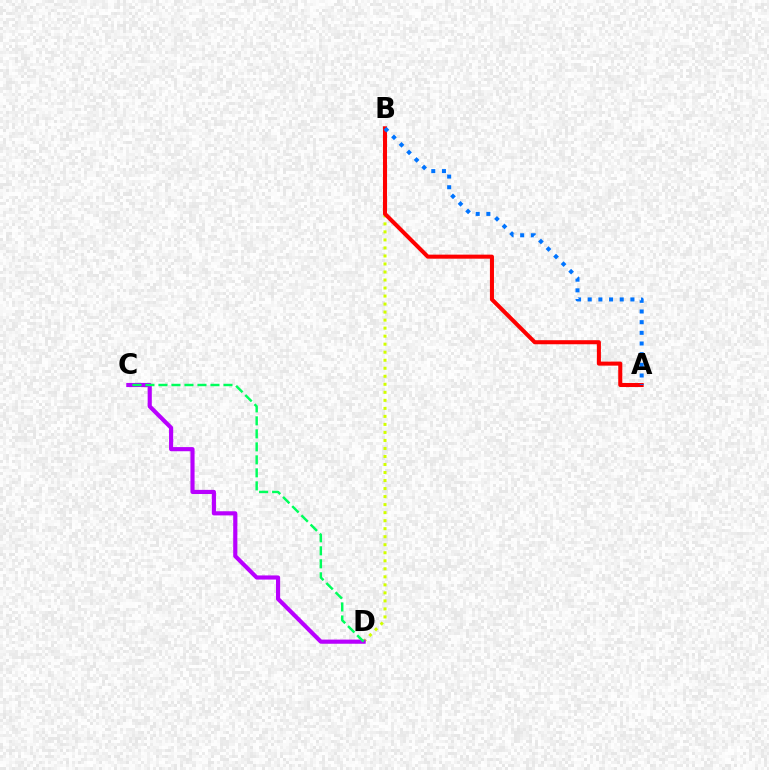{('B', 'D'): [{'color': '#d1ff00', 'line_style': 'dotted', 'thickness': 2.18}], ('C', 'D'): [{'color': '#b900ff', 'line_style': 'solid', 'thickness': 2.98}, {'color': '#00ff5c', 'line_style': 'dashed', 'thickness': 1.77}], ('A', 'B'): [{'color': '#ff0000', 'line_style': 'solid', 'thickness': 2.92}, {'color': '#0074ff', 'line_style': 'dotted', 'thickness': 2.9}]}